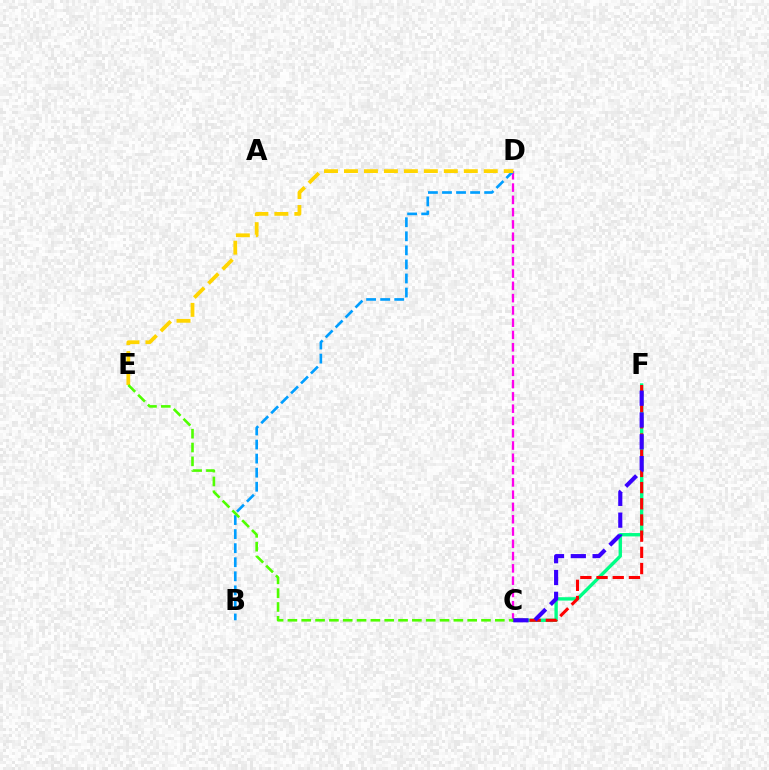{('C', 'D'): [{'color': '#ff00ed', 'line_style': 'dashed', 'thickness': 1.67}], ('C', 'F'): [{'color': '#00ff86', 'line_style': 'solid', 'thickness': 2.43}, {'color': '#ff0000', 'line_style': 'dashed', 'thickness': 2.2}, {'color': '#3700ff', 'line_style': 'dashed', 'thickness': 2.96}], ('B', 'D'): [{'color': '#009eff', 'line_style': 'dashed', 'thickness': 1.91}], ('D', 'E'): [{'color': '#ffd500', 'line_style': 'dashed', 'thickness': 2.71}], ('C', 'E'): [{'color': '#4fff00', 'line_style': 'dashed', 'thickness': 1.88}]}